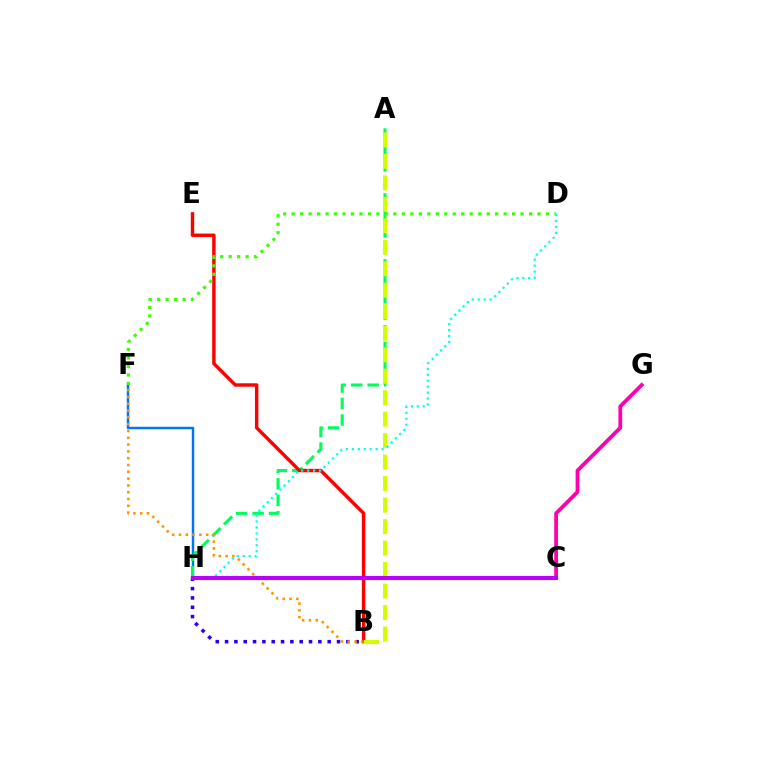{('F', 'H'): [{'color': '#0074ff', 'line_style': 'solid', 'thickness': 1.76}], ('A', 'H'): [{'color': '#00ff5c', 'line_style': 'dashed', 'thickness': 2.24}], ('B', 'H'): [{'color': '#2500ff', 'line_style': 'dotted', 'thickness': 2.53}], ('B', 'E'): [{'color': '#ff0000', 'line_style': 'solid', 'thickness': 2.47}], ('B', 'F'): [{'color': '#ff9400', 'line_style': 'dotted', 'thickness': 1.85}], ('A', 'B'): [{'color': '#d1ff00', 'line_style': 'dashed', 'thickness': 2.92}], ('D', 'F'): [{'color': '#3dff00', 'line_style': 'dotted', 'thickness': 2.3}], ('C', 'G'): [{'color': '#ff00ac', 'line_style': 'solid', 'thickness': 2.73}], ('D', 'H'): [{'color': '#00fff6', 'line_style': 'dotted', 'thickness': 1.62}], ('C', 'H'): [{'color': '#b900ff', 'line_style': 'solid', 'thickness': 2.95}]}